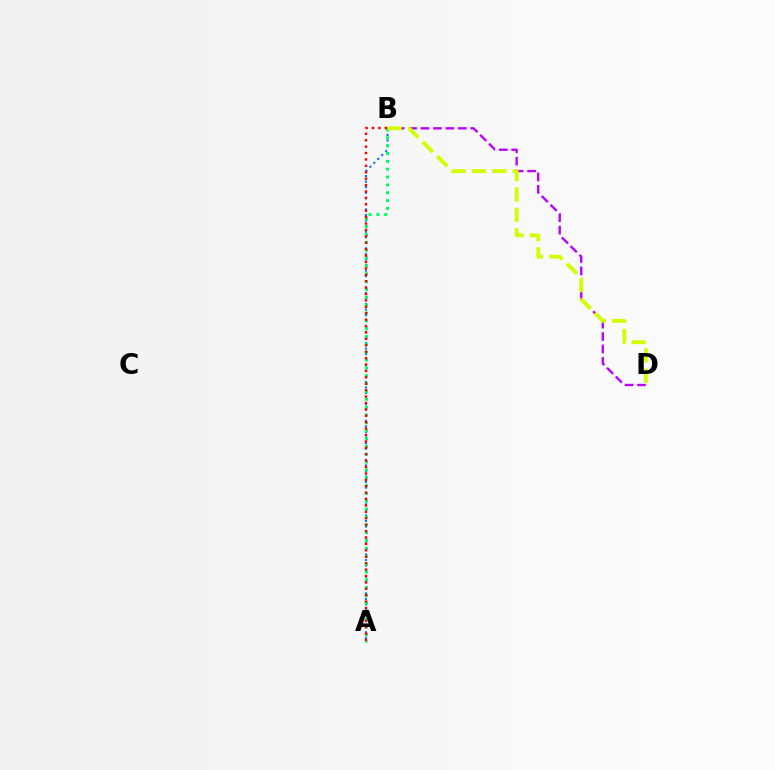{('A', 'B'): [{'color': '#0074ff', 'line_style': 'dotted', 'thickness': 1.51}, {'color': '#00ff5c', 'line_style': 'dotted', 'thickness': 2.13}, {'color': '#ff0000', 'line_style': 'dotted', 'thickness': 1.74}], ('B', 'D'): [{'color': '#b900ff', 'line_style': 'dashed', 'thickness': 1.69}, {'color': '#d1ff00', 'line_style': 'dashed', 'thickness': 2.77}]}